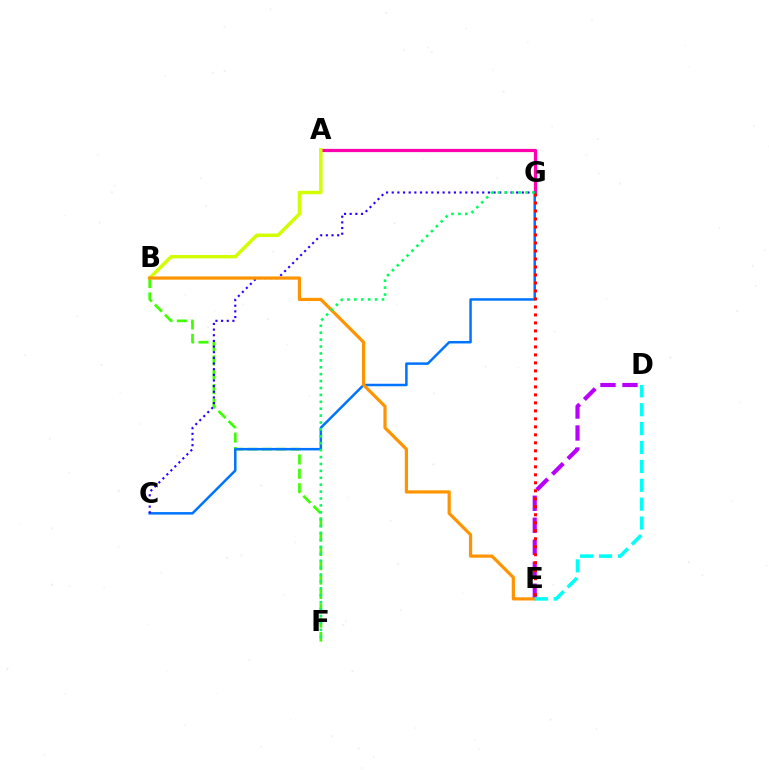{('D', 'E'): [{'color': '#b900ff', 'line_style': 'dashed', 'thickness': 2.99}, {'color': '#00fff6', 'line_style': 'dashed', 'thickness': 2.57}], ('A', 'G'): [{'color': '#ff00ac', 'line_style': 'solid', 'thickness': 2.33}], ('B', 'F'): [{'color': '#3dff00', 'line_style': 'dashed', 'thickness': 1.95}], ('C', 'G'): [{'color': '#0074ff', 'line_style': 'solid', 'thickness': 1.8}, {'color': '#2500ff', 'line_style': 'dotted', 'thickness': 1.54}], ('A', 'B'): [{'color': '#d1ff00', 'line_style': 'solid', 'thickness': 2.49}], ('E', 'G'): [{'color': '#ff0000', 'line_style': 'dotted', 'thickness': 2.17}], ('B', 'E'): [{'color': '#ff9400', 'line_style': 'solid', 'thickness': 2.31}], ('F', 'G'): [{'color': '#00ff5c', 'line_style': 'dotted', 'thickness': 1.88}]}